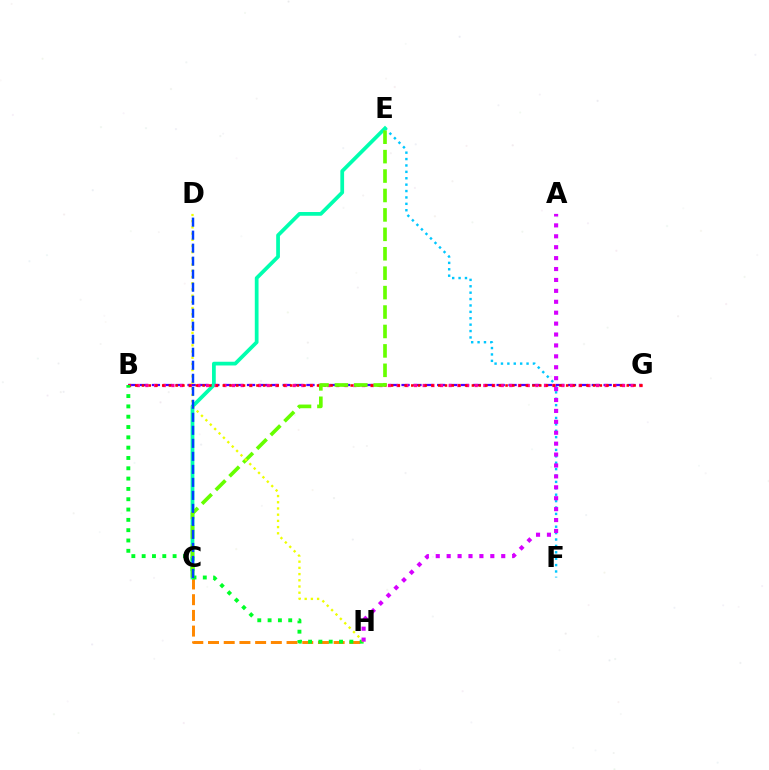{('C', 'H'): [{'color': '#ff8800', 'line_style': 'dashed', 'thickness': 2.13}], ('E', 'F'): [{'color': '#00c7ff', 'line_style': 'dotted', 'thickness': 1.74}], ('B', 'G'): [{'color': '#4f00ff', 'line_style': 'dashed', 'thickness': 1.61}, {'color': '#ff00a0', 'line_style': 'dotted', 'thickness': 2.35}, {'color': '#ff0000', 'line_style': 'dotted', 'thickness': 1.83}], ('C', 'E'): [{'color': '#00ffaf', 'line_style': 'solid', 'thickness': 2.69}, {'color': '#66ff00', 'line_style': 'dashed', 'thickness': 2.64}], ('B', 'H'): [{'color': '#00ff27', 'line_style': 'dotted', 'thickness': 2.8}], ('D', 'H'): [{'color': '#eeff00', 'line_style': 'dotted', 'thickness': 1.69}], ('A', 'H'): [{'color': '#d600ff', 'line_style': 'dotted', 'thickness': 2.97}], ('C', 'D'): [{'color': '#003fff', 'line_style': 'dashed', 'thickness': 1.77}]}